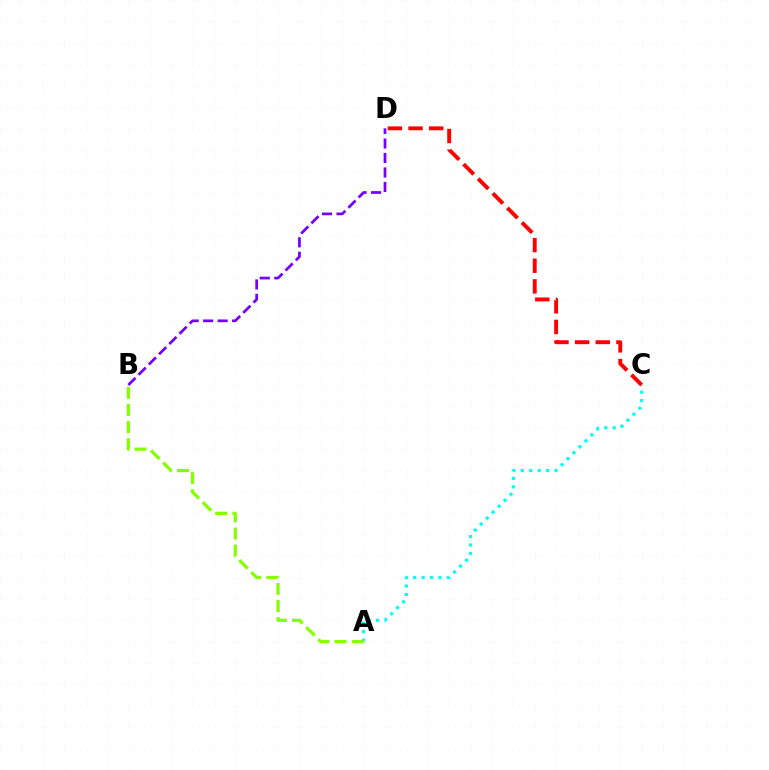{('A', 'C'): [{'color': '#00fff6', 'line_style': 'dotted', 'thickness': 2.29}], ('B', 'D'): [{'color': '#7200ff', 'line_style': 'dashed', 'thickness': 1.97}], ('C', 'D'): [{'color': '#ff0000', 'line_style': 'dashed', 'thickness': 2.8}], ('A', 'B'): [{'color': '#84ff00', 'line_style': 'dashed', 'thickness': 2.33}]}